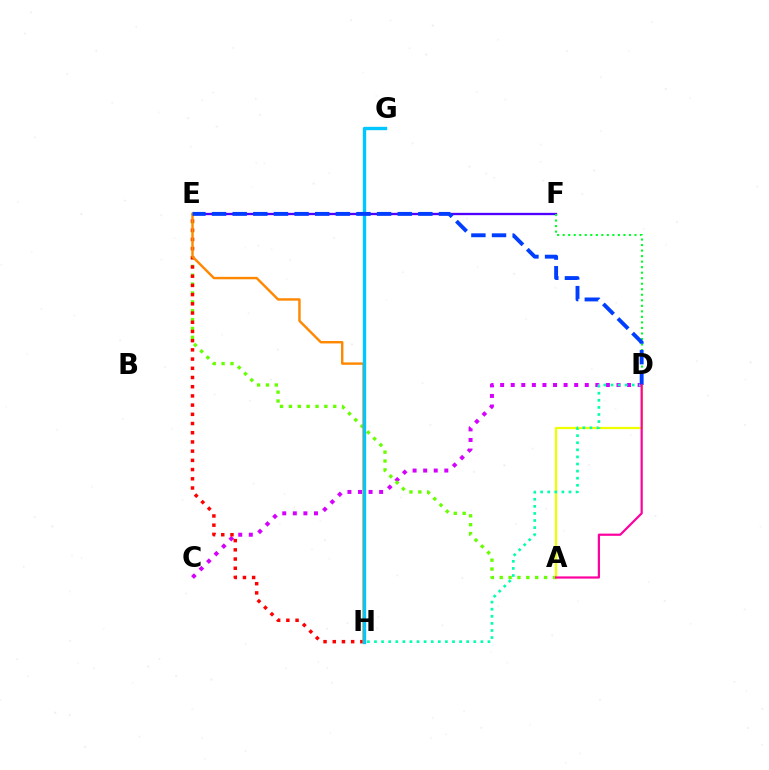{('C', 'D'): [{'color': '#d600ff', 'line_style': 'dotted', 'thickness': 2.87}], ('A', 'E'): [{'color': '#66ff00', 'line_style': 'dotted', 'thickness': 2.41}], ('A', 'D'): [{'color': '#eeff00', 'line_style': 'solid', 'thickness': 1.6}, {'color': '#ff00a0', 'line_style': 'solid', 'thickness': 1.59}], ('E', 'H'): [{'color': '#ff0000', 'line_style': 'dotted', 'thickness': 2.5}, {'color': '#ff8800', 'line_style': 'solid', 'thickness': 1.74}], ('E', 'F'): [{'color': '#4f00ff', 'line_style': 'solid', 'thickness': 1.68}], ('D', 'F'): [{'color': '#00ff27', 'line_style': 'dotted', 'thickness': 1.5}], ('D', 'H'): [{'color': '#00ffaf', 'line_style': 'dotted', 'thickness': 1.93}], ('G', 'H'): [{'color': '#00c7ff', 'line_style': 'solid', 'thickness': 2.42}], ('D', 'E'): [{'color': '#003fff', 'line_style': 'dashed', 'thickness': 2.8}]}